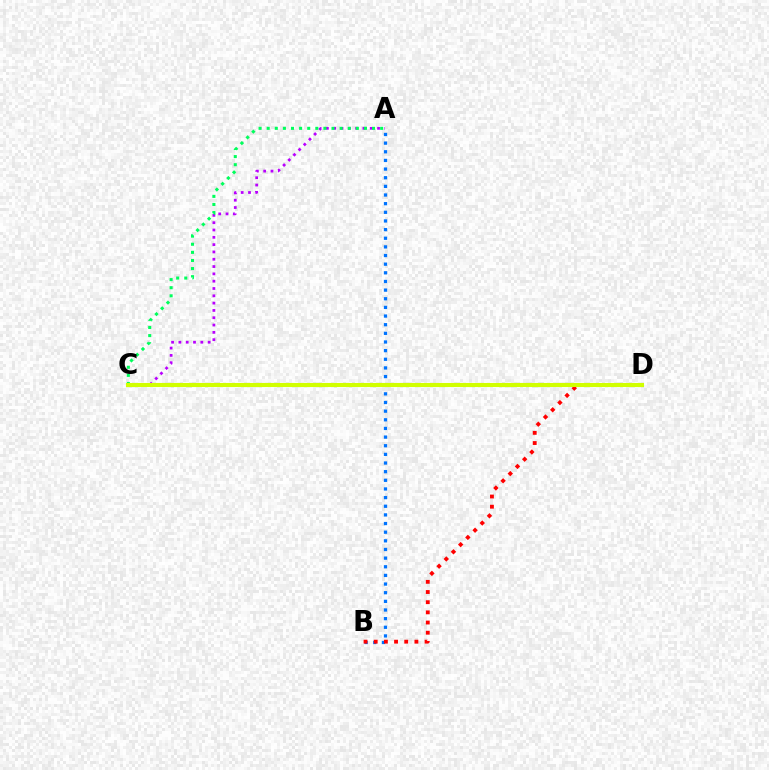{('A', 'C'): [{'color': '#b900ff', 'line_style': 'dotted', 'thickness': 1.99}, {'color': '#00ff5c', 'line_style': 'dotted', 'thickness': 2.2}], ('A', 'B'): [{'color': '#0074ff', 'line_style': 'dotted', 'thickness': 2.35}], ('B', 'D'): [{'color': '#ff0000', 'line_style': 'dotted', 'thickness': 2.76}], ('C', 'D'): [{'color': '#d1ff00', 'line_style': 'solid', 'thickness': 2.95}]}